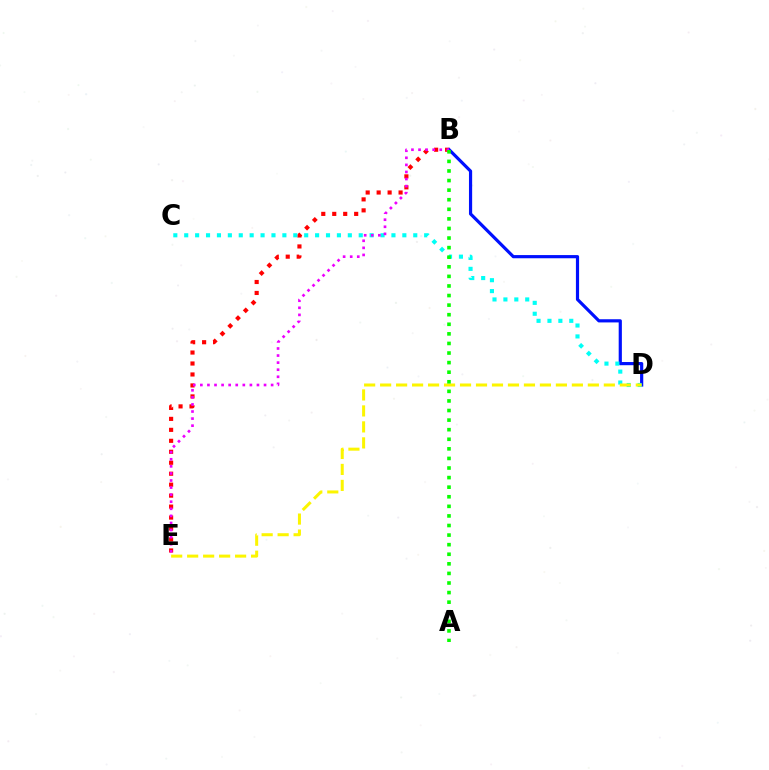{('B', 'E'): [{'color': '#ff0000', 'line_style': 'dotted', 'thickness': 2.98}, {'color': '#ee00ff', 'line_style': 'dotted', 'thickness': 1.92}], ('B', 'D'): [{'color': '#0010ff', 'line_style': 'solid', 'thickness': 2.29}], ('C', 'D'): [{'color': '#00fff6', 'line_style': 'dotted', 'thickness': 2.96}], ('D', 'E'): [{'color': '#fcf500', 'line_style': 'dashed', 'thickness': 2.17}], ('A', 'B'): [{'color': '#08ff00', 'line_style': 'dotted', 'thickness': 2.6}]}